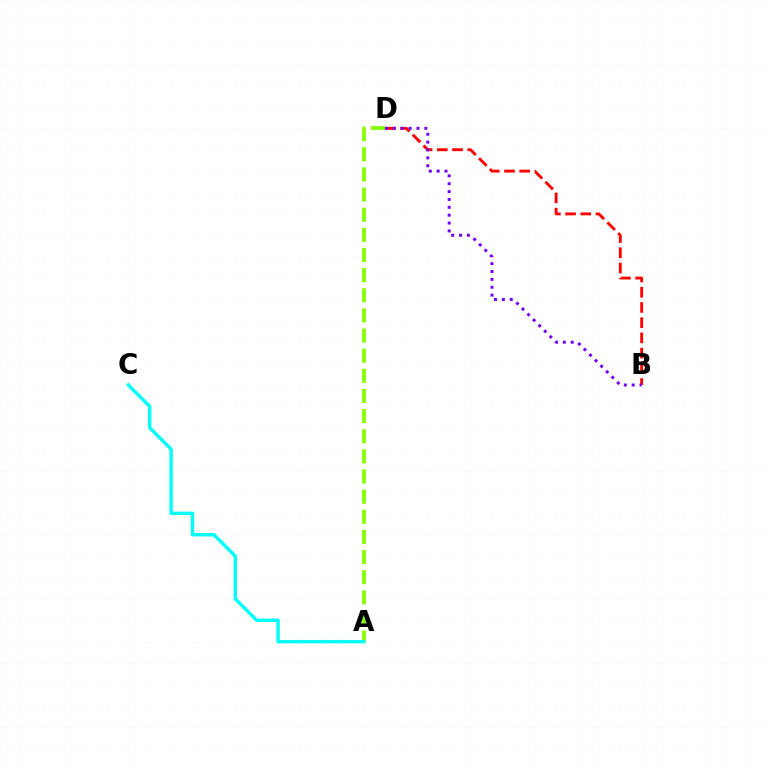{('B', 'D'): [{'color': '#ff0000', 'line_style': 'dashed', 'thickness': 2.07}, {'color': '#7200ff', 'line_style': 'dotted', 'thickness': 2.14}], ('A', 'D'): [{'color': '#84ff00', 'line_style': 'dashed', 'thickness': 2.74}], ('A', 'C'): [{'color': '#00fff6', 'line_style': 'solid', 'thickness': 2.46}]}